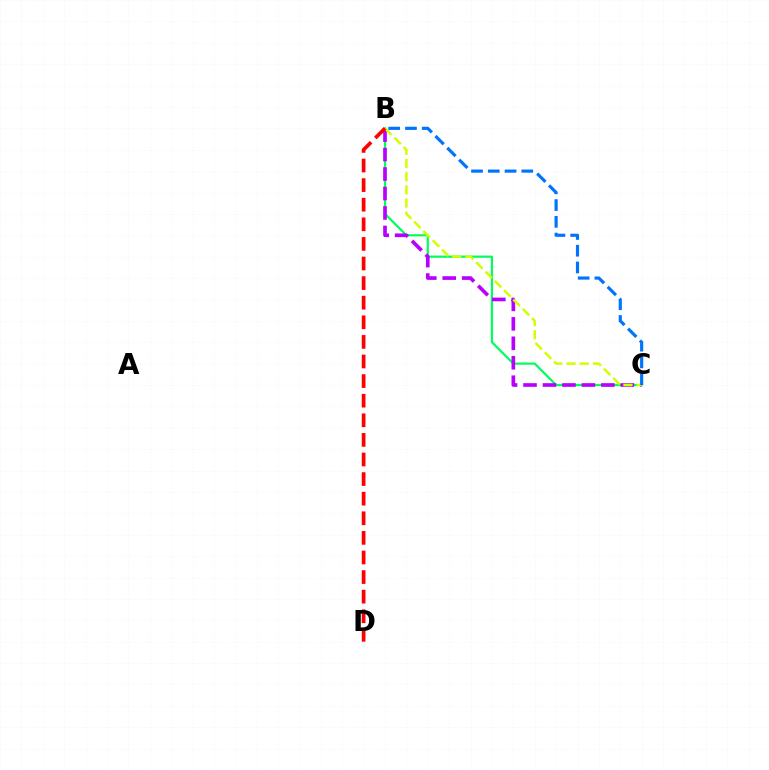{('B', 'C'): [{'color': '#00ff5c', 'line_style': 'solid', 'thickness': 1.59}, {'color': '#b900ff', 'line_style': 'dashed', 'thickness': 2.64}, {'color': '#d1ff00', 'line_style': 'dashed', 'thickness': 1.79}, {'color': '#0074ff', 'line_style': 'dashed', 'thickness': 2.28}], ('B', 'D'): [{'color': '#ff0000', 'line_style': 'dashed', 'thickness': 2.66}]}